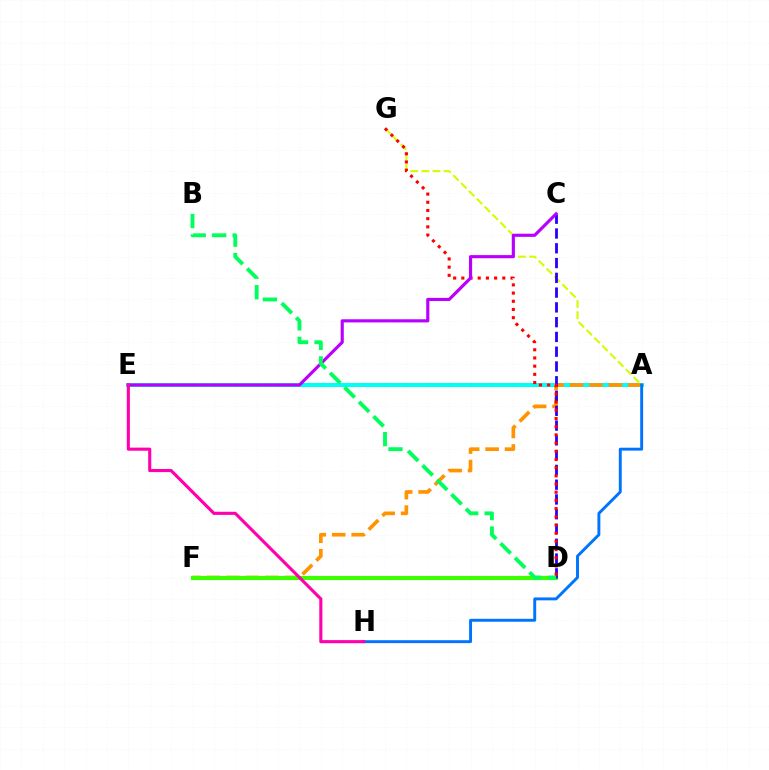{('A', 'E'): [{'color': '#00fff6', 'line_style': 'solid', 'thickness': 2.91}], ('A', 'F'): [{'color': '#ff9400', 'line_style': 'dashed', 'thickness': 2.64}], ('A', 'G'): [{'color': '#d1ff00', 'line_style': 'dashed', 'thickness': 1.51}], ('A', 'H'): [{'color': '#0074ff', 'line_style': 'solid', 'thickness': 2.1}], ('D', 'F'): [{'color': '#3dff00', 'line_style': 'solid', 'thickness': 2.97}], ('C', 'D'): [{'color': '#2500ff', 'line_style': 'dashed', 'thickness': 2.01}], ('D', 'G'): [{'color': '#ff0000', 'line_style': 'dotted', 'thickness': 2.23}], ('C', 'E'): [{'color': '#b900ff', 'line_style': 'solid', 'thickness': 2.26}], ('E', 'H'): [{'color': '#ff00ac', 'line_style': 'solid', 'thickness': 2.23}], ('B', 'D'): [{'color': '#00ff5c', 'line_style': 'dashed', 'thickness': 2.78}]}